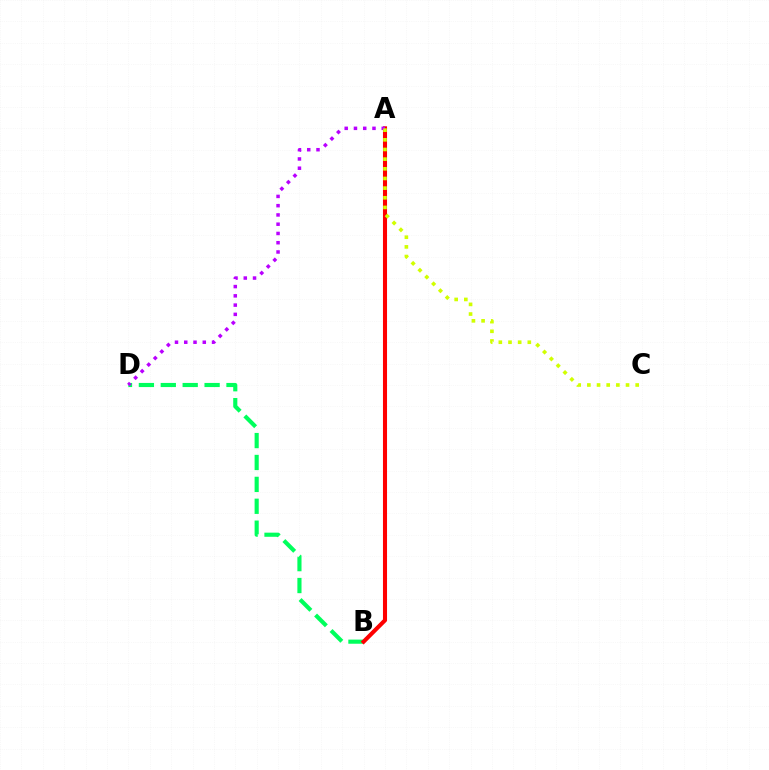{('B', 'D'): [{'color': '#00ff5c', 'line_style': 'dashed', 'thickness': 2.98}], ('A', 'B'): [{'color': '#0074ff', 'line_style': 'solid', 'thickness': 2.0}, {'color': '#ff0000', 'line_style': 'solid', 'thickness': 2.93}], ('A', 'D'): [{'color': '#b900ff', 'line_style': 'dotted', 'thickness': 2.52}], ('A', 'C'): [{'color': '#d1ff00', 'line_style': 'dotted', 'thickness': 2.62}]}